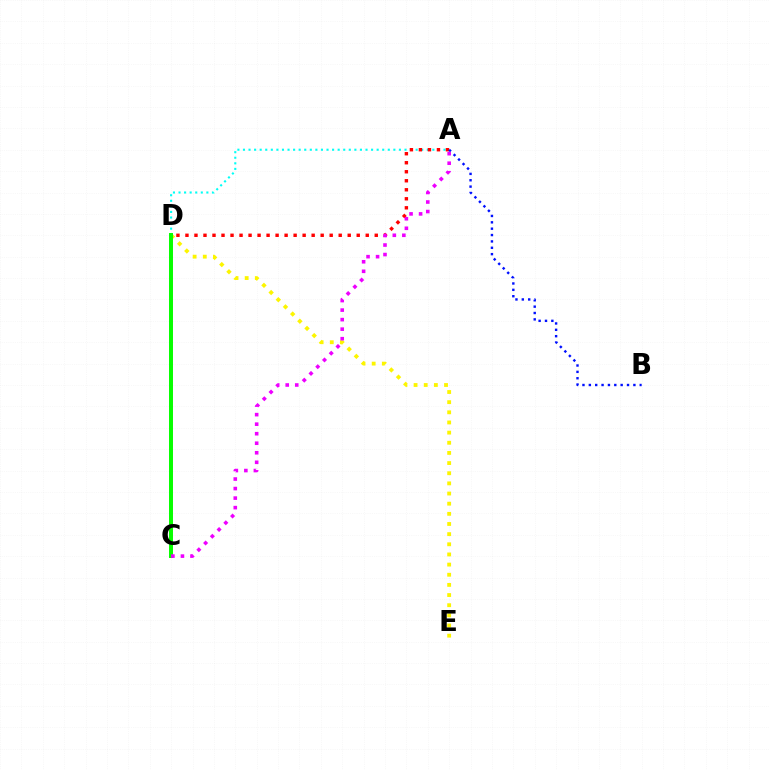{('A', 'D'): [{'color': '#00fff6', 'line_style': 'dotted', 'thickness': 1.51}, {'color': '#ff0000', 'line_style': 'dotted', 'thickness': 2.45}], ('D', 'E'): [{'color': '#fcf500', 'line_style': 'dotted', 'thickness': 2.76}], ('A', 'B'): [{'color': '#0010ff', 'line_style': 'dotted', 'thickness': 1.73}], ('C', 'D'): [{'color': '#08ff00', 'line_style': 'solid', 'thickness': 2.86}], ('A', 'C'): [{'color': '#ee00ff', 'line_style': 'dotted', 'thickness': 2.59}]}